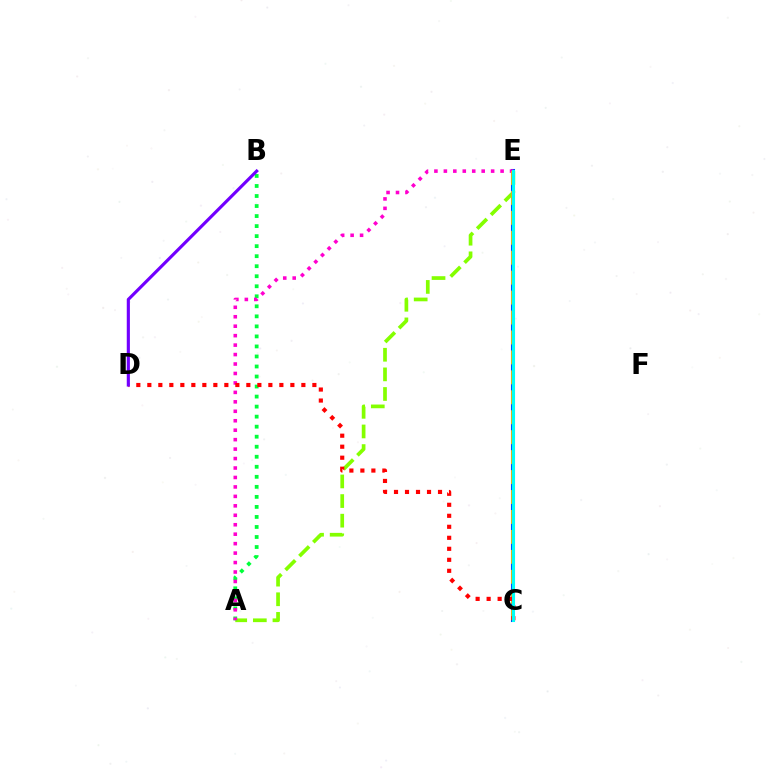{('A', 'E'): [{'color': '#84ff00', 'line_style': 'dashed', 'thickness': 2.66}, {'color': '#ff00cf', 'line_style': 'dotted', 'thickness': 2.57}], ('C', 'E'): [{'color': '#004bff', 'line_style': 'solid', 'thickness': 2.93}, {'color': '#ffbd00', 'line_style': 'dashed', 'thickness': 2.71}, {'color': '#00fff6', 'line_style': 'solid', 'thickness': 2.15}], ('A', 'B'): [{'color': '#00ff39', 'line_style': 'dotted', 'thickness': 2.72}], ('C', 'D'): [{'color': '#ff0000', 'line_style': 'dotted', 'thickness': 2.99}], ('B', 'D'): [{'color': '#7200ff', 'line_style': 'solid', 'thickness': 2.26}]}